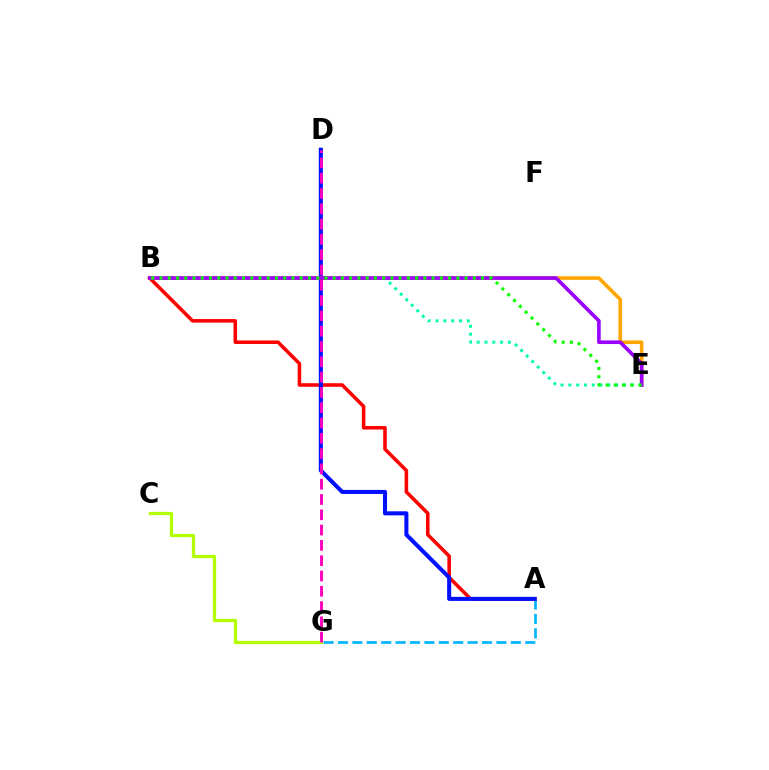{('A', 'G'): [{'color': '#00b5ff', 'line_style': 'dashed', 'thickness': 1.96}], ('A', 'B'): [{'color': '#ff0000', 'line_style': 'solid', 'thickness': 2.55}], ('A', 'D'): [{'color': '#0010ff', 'line_style': 'solid', 'thickness': 2.92}], ('C', 'G'): [{'color': '#b3ff00', 'line_style': 'solid', 'thickness': 2.36}], ('D', 'G'): [{'color': '#ff00bd', 'line_style': 'dashed', 'thickness': 2.08}], ('B', 'E'): [{'color': '#00ff9d', 'line_style': 'dotted', 'thickness': 2.12}, {'color': '#ffa500', 'line_style': 'solid', 'thickness': 2.57}, {'color': '#9b00ff', 'line_style': 'solid', 'thickness': 2.62}, {'color': '#08ff00', 'line_style': 'dotted', 'thickness': 2.24}]}